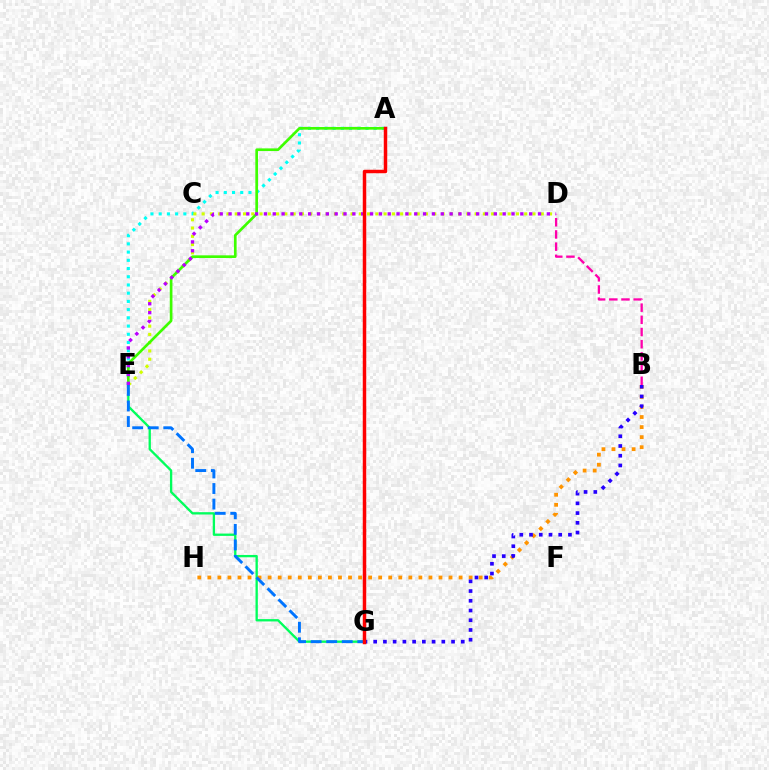{('E', 'G'): [{'color': '#00ff5c', 'line_style': 'solid', 'thickness': 1.67}, {'color': '#0074ff', 'line_style': 'dashed', 'thickness': 2.11}], ('B', 'D'): [{'color': '#ff00ac', 'line_style': 'dashed', 'thickness': 1.66}], ('A', 'E'): [{'color': '#00fff6', 'line_style': 'dotted', 'thickness': 2.23}, {'color': '#3dff00', 'line_style': 'solid', 'thickness': 1.92}], ('B', 'H'): [{'color': '#ff9400', 'line_style': 'dotted', 'thickness': 2.73}], ('D', 'E'): [{'color': '#d1ff00', 'line_style': 'dotted', 'thickness': 2.25}, {'color': '#b900ff', 'line_style': 'dotted', 'thickness': 2.4}], ('B', 'G'): [{'color': '#2500ff', 'line_style': 'dotted', 'thickness': 2.64}], ('A', 'G'): [{'color': '#ff0000', 'line_style': 'solid', 'thickness': 2.5}]}